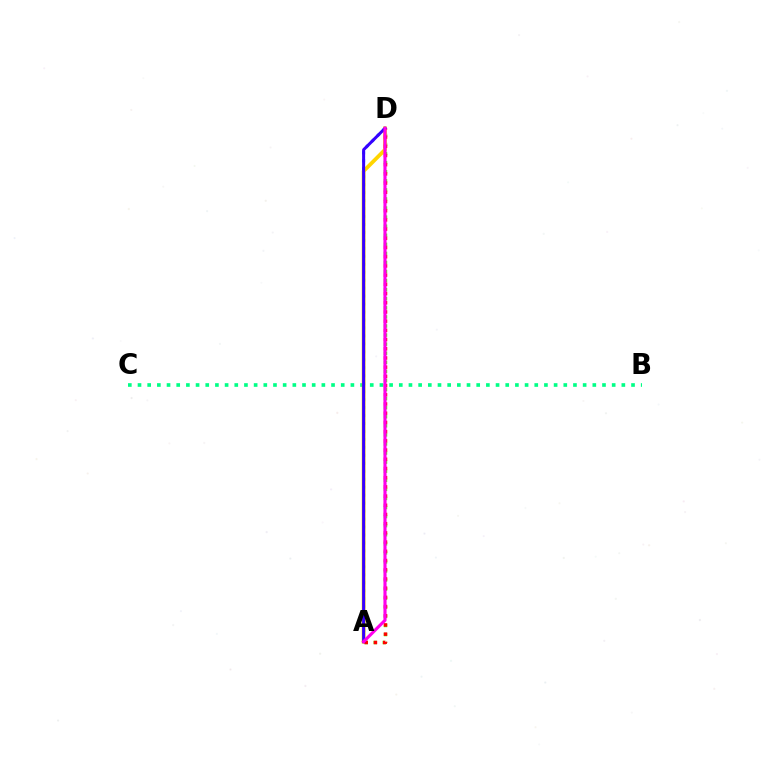{('B', 'C'): [{'color': '#00ff86', 'line_style': 'dotted', 'thickness': 2.63}], ('A', 'D'): [{'color': '#4fff00', 'line_style': 'dotted', 'thickness': 2.47}, {'color': '#009eff', 'line_style': 'dotted', 'thickness': 2.16}, {'color': '#ffd500', 'line_style': 'solid', 'thickness': 2.72}, {'color': '#ff0000', 'line_style': 'dotted', 'thickness': 2.5}, {'color': '#3700ff', 'line_style': 'solid', 'thickness': 2.17}, {'color': '#ff00ed', 'line_style': 'solid', 'thickness': 2.25}]}